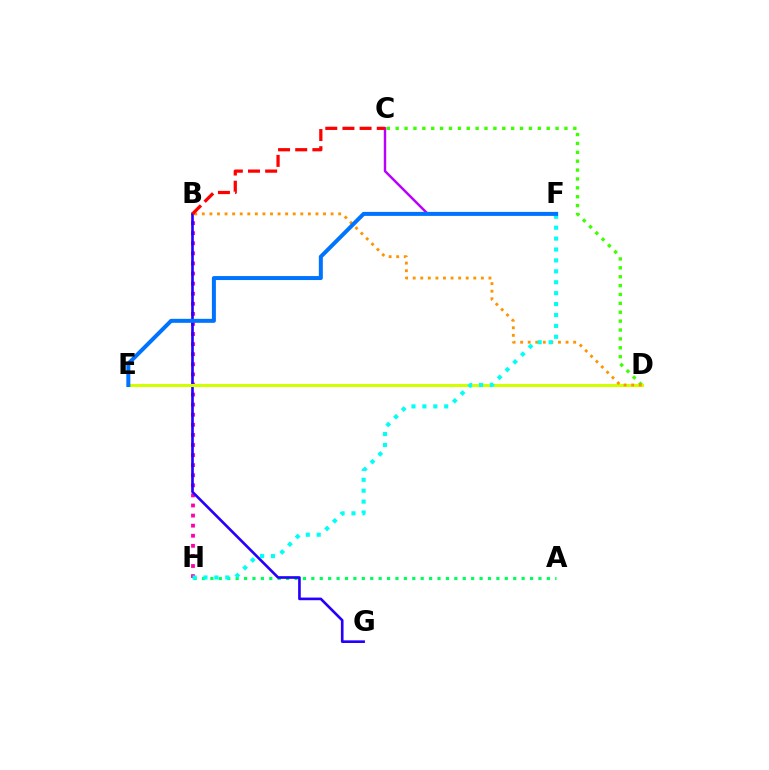{('C', 'D'): [{'color': '#3dff00', 'line_style': 'dotted', 'thickness': 2.41}], ('B', 'H'): [{'color': '#ff00ac', 'line_style': 'dotted', 'thickness': 2.74}], ('A', 'H'): [{'color': '#00ff5c', 'line_style': 'dotted', 'thickness': 2.29}], ('B', 'G'): [{'color': '#2500ff', 'line_style': 'solid', 'thickness': 1.91}], ('D', 'E'): [{'color': '#d1ff00', 'line_style': 'solid', 'thickness': 2.24}], ('B', 'D'): [{'color': '#ff9400', 'line_style': 'dotted', 'thickness': 2.06}], ('F', 'H'): [{'color': '#00fff6', 'line_style': 'dotted', 'thickness': 2.97}], ('C', 'F'): [{'color': '#b900ff', 'line_style': 'solid', 'thickness': 1.76}], ('E', 'F'): [{'color': '#0074ff', 'line_style': 'solid', 'thickness': 2.88}], ('B', 'C'): [{'color': '#ff0000', 'line_style': 'dashed', 'thickness': 2.33}]}